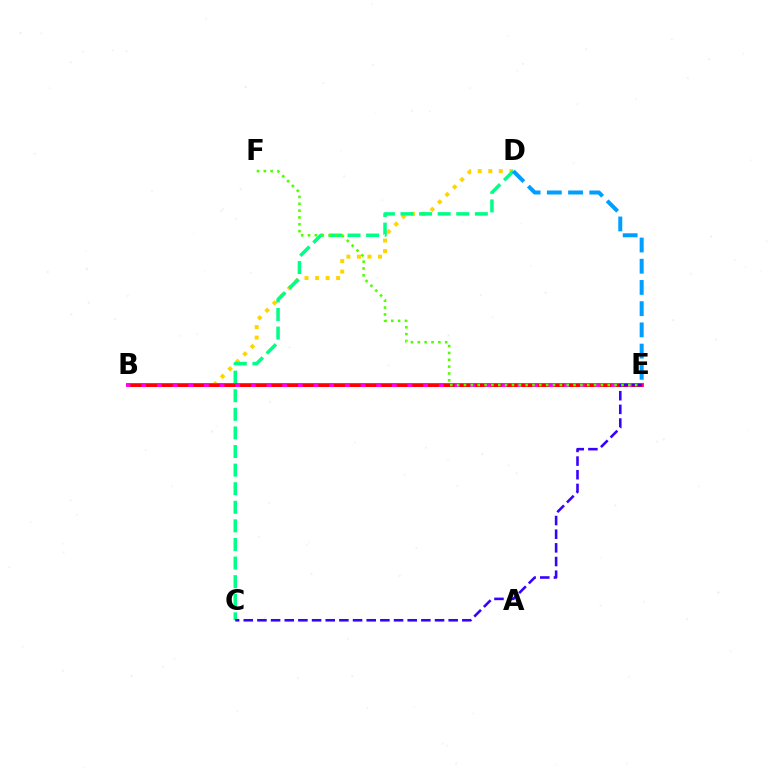{('B', 'D'): [{'color': '#ffd500', 'line_style': 'dotted', 'thickness': 2.87}], ('C', 'D'): [{'color': '#00ff86', 'line_style': 'dashed', 'thickness': 2.53}], ('D', 'E'): [{'color': '#009eff', 'line_style': 'dashed', 'thickness': 2.88}], ('B', 'E'): [{'color': '#ff00ed', 'line_style': 'solid', 'thickness': 2.83}, {'color': '#ff0000', 'line_style': 'dashed', 'thickness': 2.13}], ('C', 'E'): [{'color': '#3700ff', 'line_style': 'dashed', 'thickness': 1.86}], ('E', 'F'): [{'color': '#4fff00', 'line_style': 'dotted', 'thickness': 1.86}]}